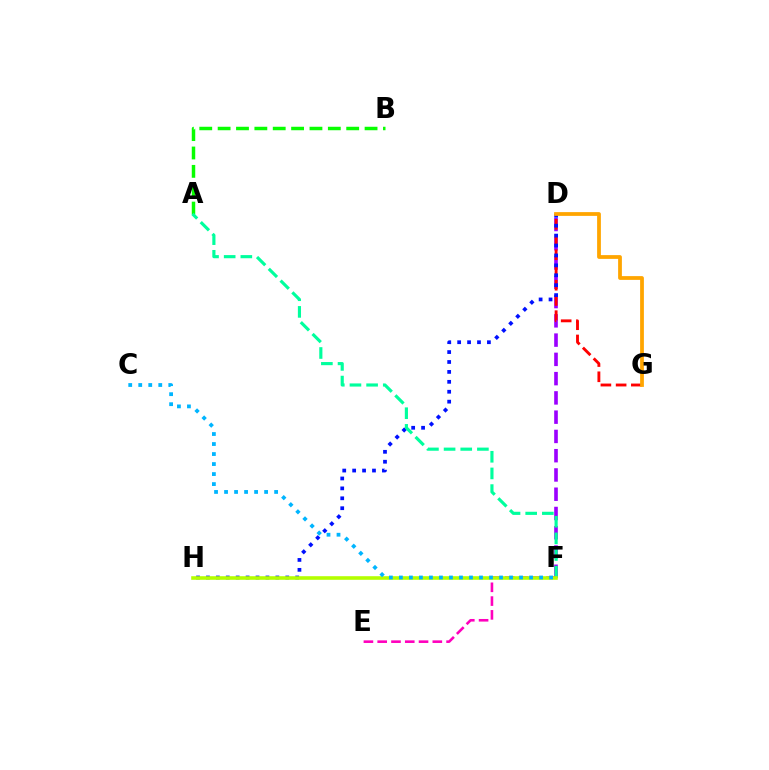{('D', 'F'): [{'color': '#9b00ff', 'line_style': 'dashed', 'thickness': 2.62}], ('D', 'G'): [{'color': '#ff0000', 'line_style': 'dashed', 'thickness': 2.07}, {'color': '#ffa500', 'line_style': 'solid', 'thickness': 2.72}], ('A', 'B'): [{'color': '#08ff00', 'line_style': 'dashed', 'thickness': 2.5}], ('D', 'H'): [{'color': '#0010ff', 'line_style': 'dotted', 'thickness': 2.69}], ('A', 'F'): [{'color': '#00ff9d', 'line_style': 'dashed', 'thickness': 2.26}], ('E', 'F'): [{'color': '#ff00bd', 'line_style': 'dashed', 'thickness': 1.87}], ('F', 'H'): [{'color': '#b3ff00', 'line_style': 'solid', 'thickness': 2.59}], ('C', 'F'): [{'color': '#00b5ff', 'line_style': 'dotted', 'thickness': 2.72}]}